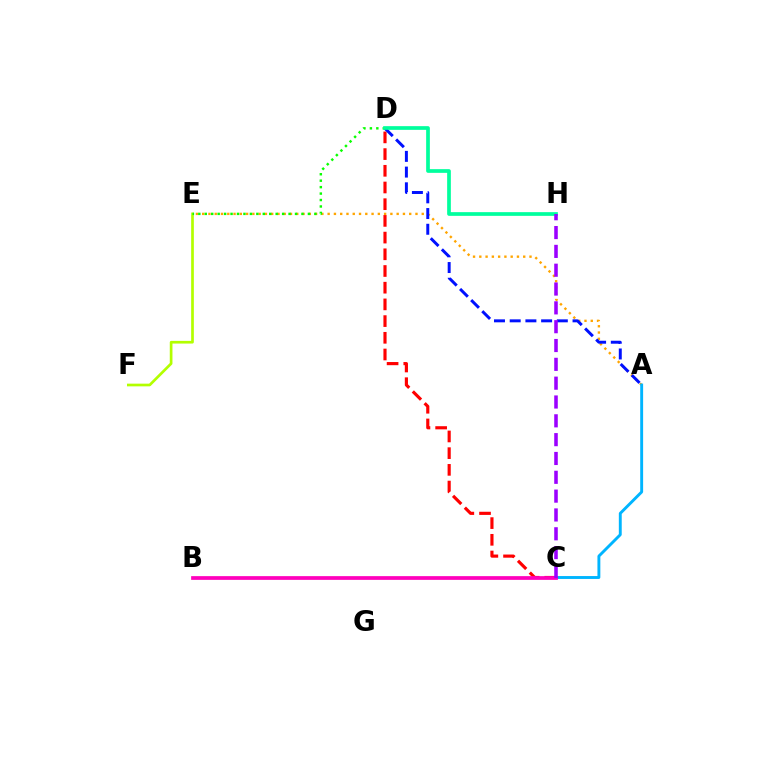{('E', 'F'): [{'color': '#b3ff00', 'line_style': 'solid', 'thickness': 1.94}], ('A', 'E'): [{'color': '#ffa500', 'line_style': 'dotted', 'thickness': 1.7}], ('D', 'E'): [{'color': '#08ff00', 'line_style': 'dotted', 'thickness': 1.75}], ('C', 'D'): [{'color': '#ff0000', 'line_style': 'dashed', 'thickness': 2.27}], ('A', 'D'): [{'color': '#0010ff', 'line_style': 'dashed', 'thickness': 2.13}], ('D', 'H'): [{'color': '#00ff9d', 'line_style': 'solid', 'thickness': 2.67}], ('A', 'C'): [{'color': '#00b5ff', 'line_style': 'solid', 'thickness': 2.09}], ('B', 'C'): [{'color': '#ff00bd', 'line_style': 'solid', 'thickness': 2.68}], ('C', 'H'): [{'color': '#9b00ff', 'line_style': 'dashed', 'thickness': 2.56}]}